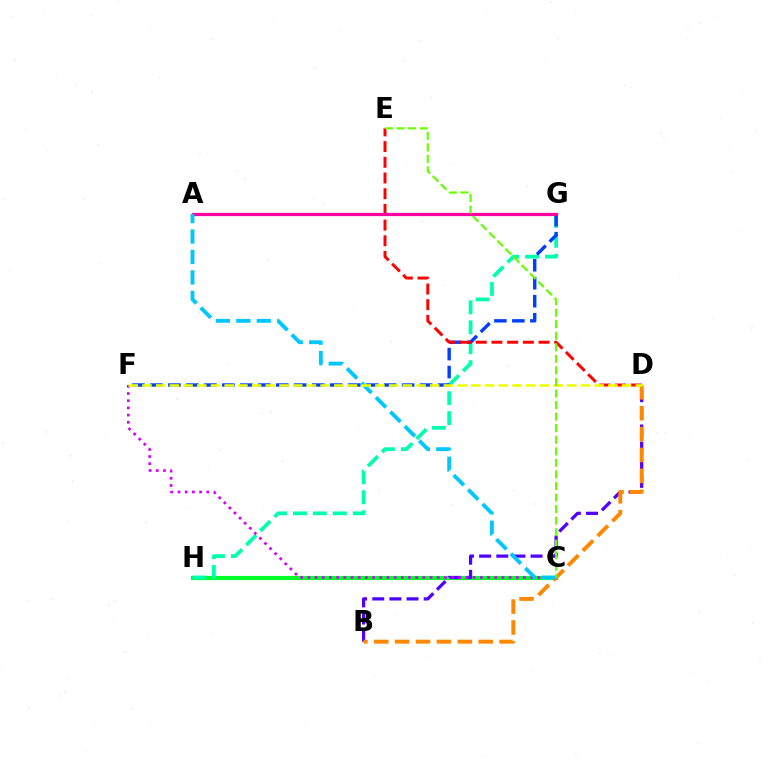{('C', 'H'): [{'color': '#00ff27', 'line_style': 'solid', 'thickness': 2.99}], ('G', 'H'): [{'color': '#00ffaf', 'line_style': 'dashed', 'thickness': 2.71}], ('F', 'G'): [{'color': '#003fff', 'line_style': 'dashed', 'thickness': 2.44}], ('B', 'D'): [{'color': '#4f00ff', 'line_style': 'dashed', 'thickness': 2.33}, {'color': '#ff8800', 'line_style': 'dashed', 'thickness': 2.84}], ('C', 'F'): [{'color': '#d600ff', 'line_style': 'dotted', 'thickness': 1.95}], ('D', 'E'): [{'color': '#ff0000', 'line_style': 'dashed', 'thickness': 2.13}], ('A', 'G'): [{'color': '#ff00a0', 'line_style': 'solid', 'thickness': 2.32}], ('A', 'C'): [{'color': '#00c7ff', 'line_style': 'dashed', 'thickness': 2.78}], ('D', 'F'): [{'color': '#eeff00', 'line_style': 'dashed', 'thickness': 1.86}], ('C', 'E'): [{'color': '#66ff00', 'line_style': 'dashed', 'thickness': 1.57}]}